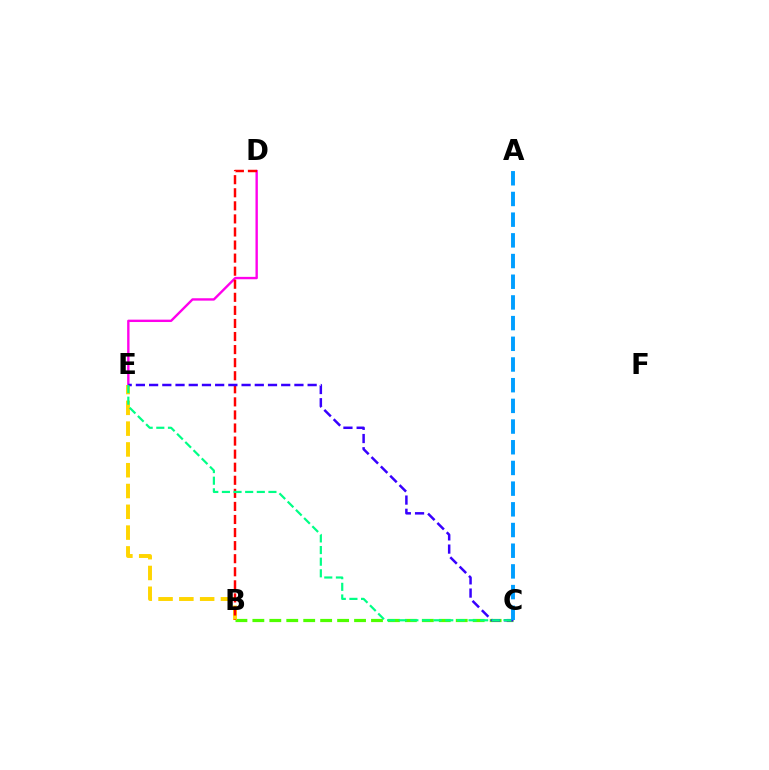{('D', 'E'): [{'color': '#ff00ed', 'line_style': 'solid', 'thickness': 1.71}], ('B', 'C'): [{'color': '#4fff00', 'line_style': 'dashed', 'thickness': 2.3}], ('B', 'E'): [{'color': '#ffd500', 'line_style': 'dashed', 'thickness': 2.82}], ('B', 'D'): [{'color': '#ff0000', 'line_style': 'dashed', 'thickness': 1.78}], ('C', 'E'): [{'color': '#3700ff', 'line_style': 'dashed', 'thickness': 1.79}, {'color': '#00ff86', 'line_style': 'dashed', 'thickness': 1.58}], ('A', 'C'): [{'color': '#009eff', 'line_style': 'dashed', 'thickness': 2.81}]}